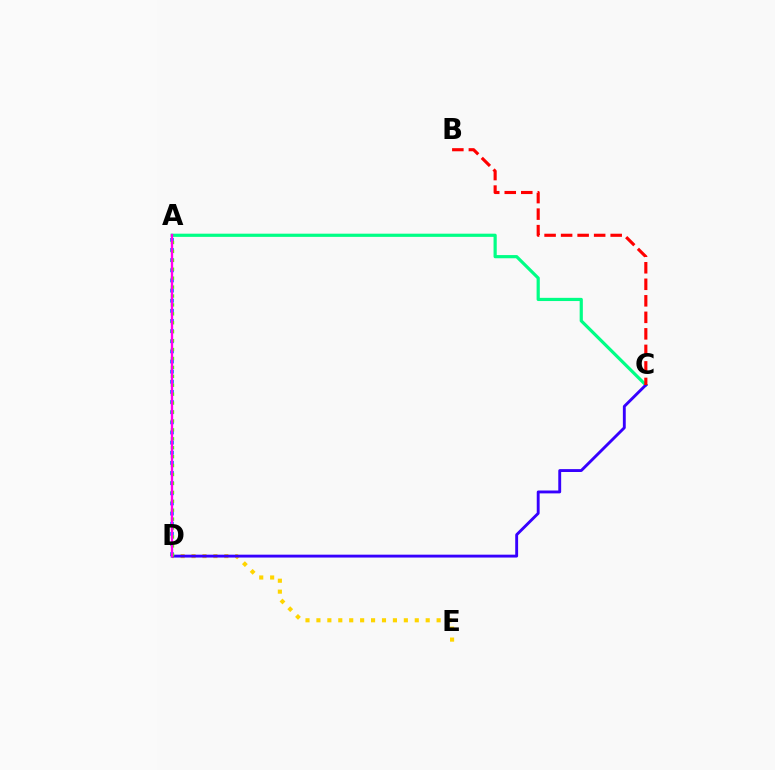{('A', 'C'): [{'color': '#00ff86', 'line_style': 'solid', 'thickness': 2.29}], ('D', 'E'): [{'color': '#ffd500', 'line_style': 'dotted', 'thickness': 2.97}], ('A', 'D'): [{'color': '#009eff', 'line_style': 'dotted', 'thickness': 2.75}, {'color': '#4fff00', 'line_style': 'dotted', 'thickness': 2.42}, {'color': '#ff00ed', 'line_style': 'solid', 'thickness': 1.67}], ('C', 'D'): [{'color': '#3700ff', 'line_style': 'solid', 'thickness': 2.07}], ('B', 'C'): [{'color': '#ff0000', 'line_style': 'dashed', 'thickness': 2.24}]}